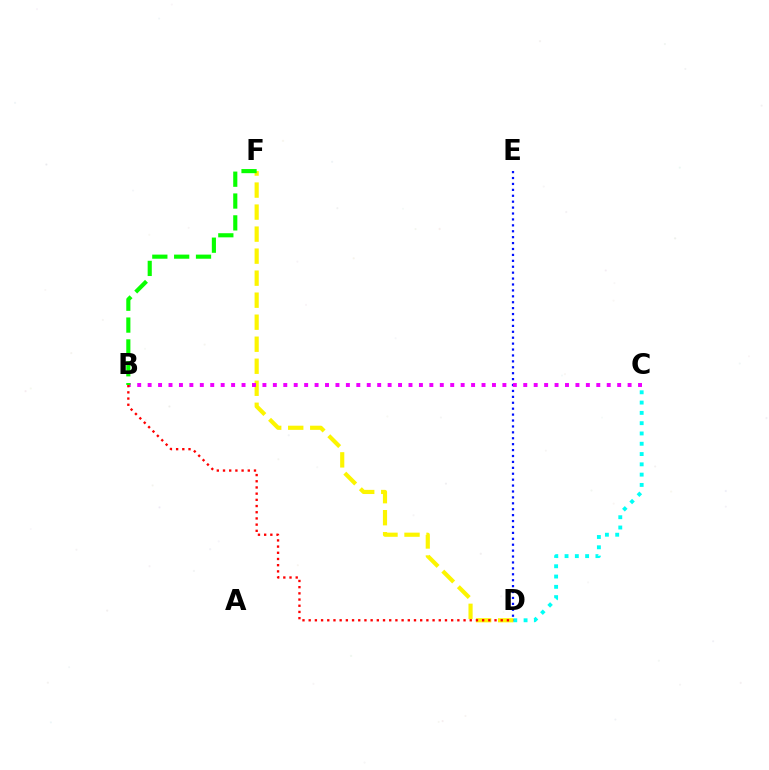{('D', 'F'): [{'color': '#fcf500', 'line_style': 'dashed', 'thickness': 2.99}], ('D', 'E'): [{'color': '#0010ff', 'line_style': 'dotted', 'thickness': 1.61}], ('B', 'C'): [{'color': '#ee00ff', 'line_style': 'dotted', 'thickness': 2.83}], ('C', 'D'): [{'color': '#00fff6', 'line_style': 'dotted', 'thickness': 2.8}], ('B', 'F'): [{'color': '#08ff00', 'line_style': 'dashed', 'thickness': 2.97}], ('B', 'D'): [{'color': '#ff0000', 'line_style': 'dotted', 'thickness': 1.68}]}